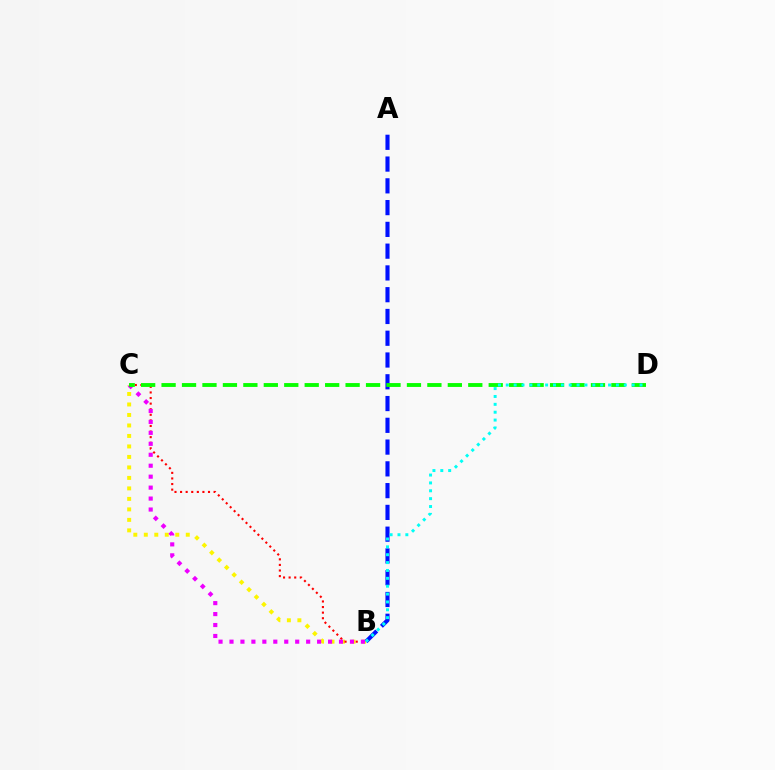{('B', 'C'): [{'color': '#fcf500', 'line_style': 'dotted', 'thickness': 2.85}, {'color': '#ff0000', 'line_style': 'dotted', 'thickness': 1.52}, {'color': '#ee00ff', 'line_style': 'dotted', 'thickness': 2.98}], ('A', 'B'): [{'color': '#0010ff', 'line_style': 'dashed', 'thickness': 2.96}], ('C', 'D'): [{'color': '#08ff00', 'line_style': 'dashed', 'thickness': 2.78}], ('B', 'D'): [{'color': '#00fff6', 'line_style': 'dotted', 'thickness': 2.14}]}